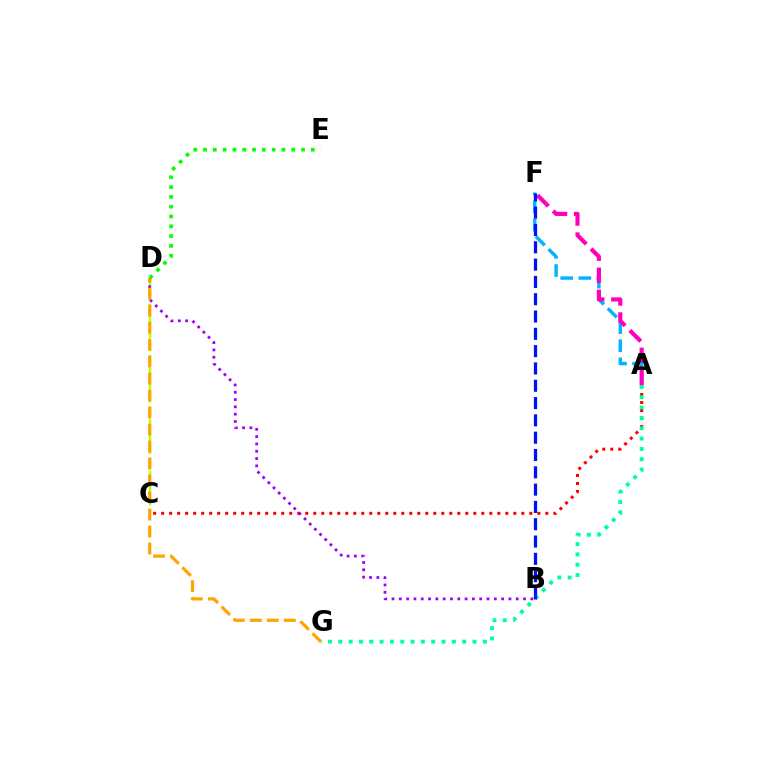{('C', 'D'): [{'color': '#b3ff00', 'line_style': 'dashed', 'thickness': 1.74}], ('A', 'F'): [{'color': '#00b5ff', 'line_style': 'dashed', 'thickness': 2.46}, {'color': '#ff00bd', 'line_style': 'dashed', 'thickness': 2.99}], ('A', 'C'): [{'color': '#ff0000', 'line_style': 'dotted', 'thickness': 2.17}], ('A', 'G'): [{'color': '#00ff9d', 'line_style': 'dotted', 'thickness': 2.81}], ('B', 'F'): [{'color': '#0010ff', 'line_style': 'dashed', 'thickness': 2.35}], ('B', 'D'): [{'color': '#9b00ff', 'line_style': 'dotted', 'thickness': 1.99}], ('D', 'G'): [{'color': '#ffa500', 'line_style': 'dashed', 'thickness': 2.31}], ('D', 'E'): [{'color': '#08ff00', 'line_style': 'dotted', 'thickness': 2.66}]}